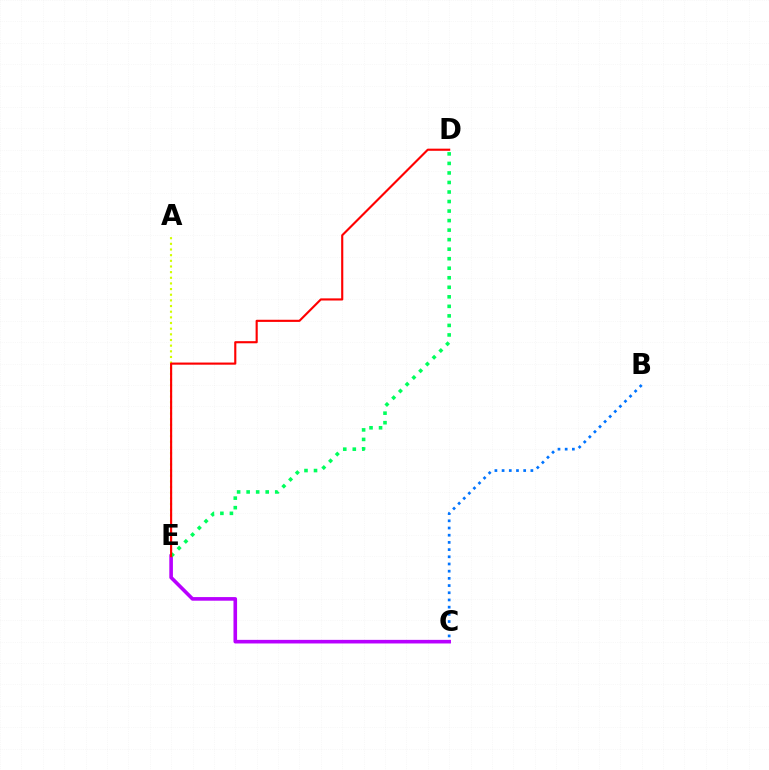{('C', 'E'): [{'color': '#b900ff', 'line_style': 'solid', 'thickness': 2.6}], ('A', 'E'): [{'color': '#d1ff00', 'line_style': 'dotted', 'thickness': 1.54}], ('B', 'C'): [{'color': '#0074ff', 'line_style': 'dotted', 'thickness': 1.95}], ('D', 'E'): [{'color': '#00ff5c', 'line_style': 'dotted', 'thickness': 2.59}, {'color': '#ff0000', 'line_style': 'solid', 'thickness': 1.54}]}